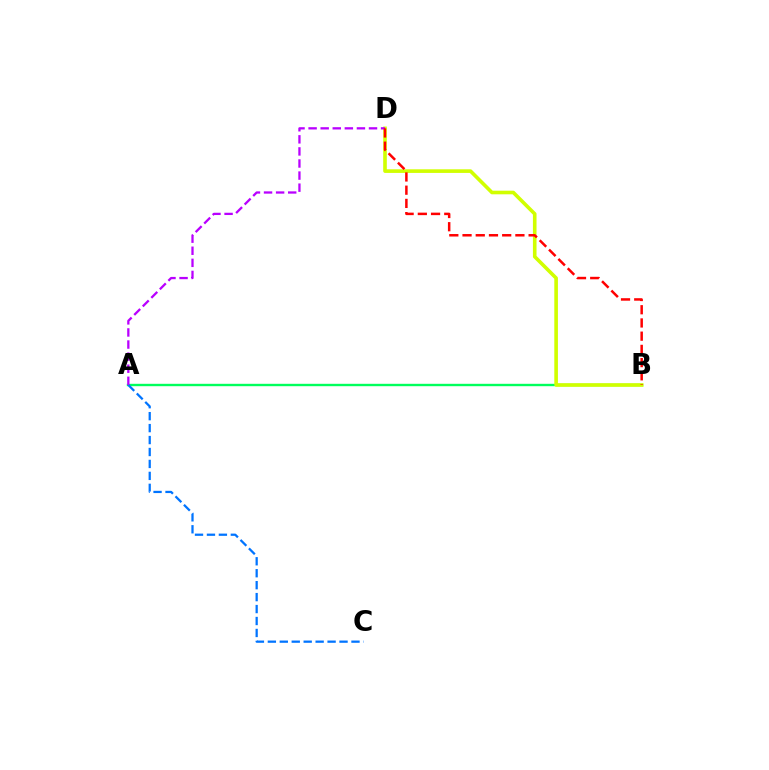{('A', 'B'): [{'color': '#00ff5c', 'line_style': 'solid', 'thickness': 1.71}], ('A', 'C'): [{'color': '#0074ff', 'line_style': 'dashed', 'thickness': 1.62}], ('B', 'D'): [{'color': '#d1ff00', 'line_style': 'solid', 'thickness': 2.61}, {'color': '#ff0000', 'line_style': 'dashed', 'thickness': 1.8}], ('A', 'D'): [{'color': '#b900ff', 'line_style': 'dashed', 'thickness': 1.64}]}